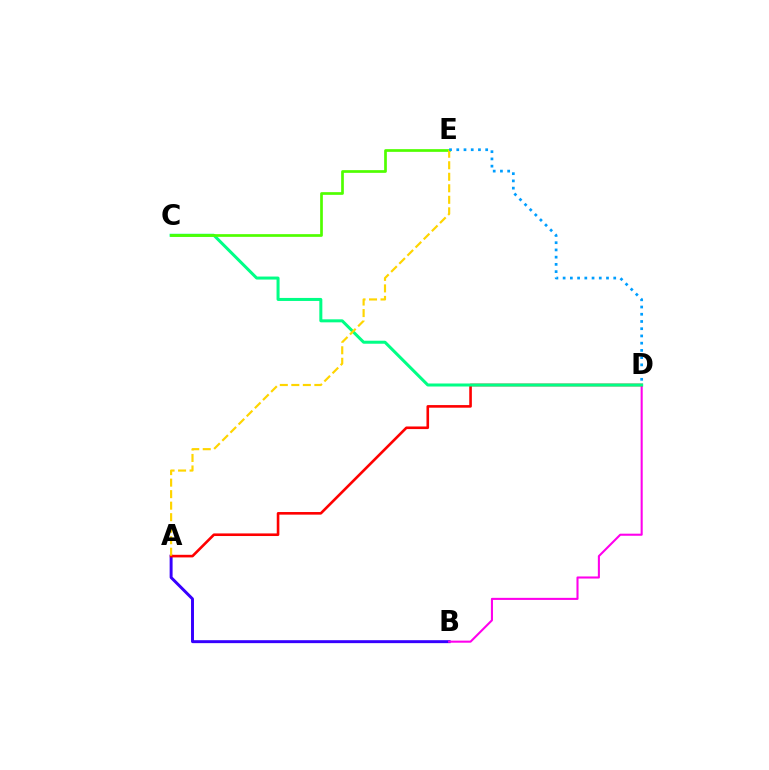{('A', 'B'): [{'color': '#3700ff', 'line_style': 'solid', 'thickness': 2.12}], ('B', 'D'): [{'color': '#ff00ed', 'line_style': 'solid', 'thickness': 1.5}], ('A', 'D'): [{'color': '#ff0000', 'line_style': 'solid', 'thickness': 1.88}], ('C', 'D'): [{'color': '#00ff86', 'line_style': 'solid', 'thickness': 2.17}], ('C', 'E'): [{'color': '#4fff00', 'line_style': 'solid', 'thickness': 1.95}], ('A', 'E'): [{'color': '#ffd500', 'line_style': 'dashed', 'thickness': 1.56}], ('D', 'E'): [{'color': '#009eff', 'line_style': 'dotted', 'thickness': 1.96}]}